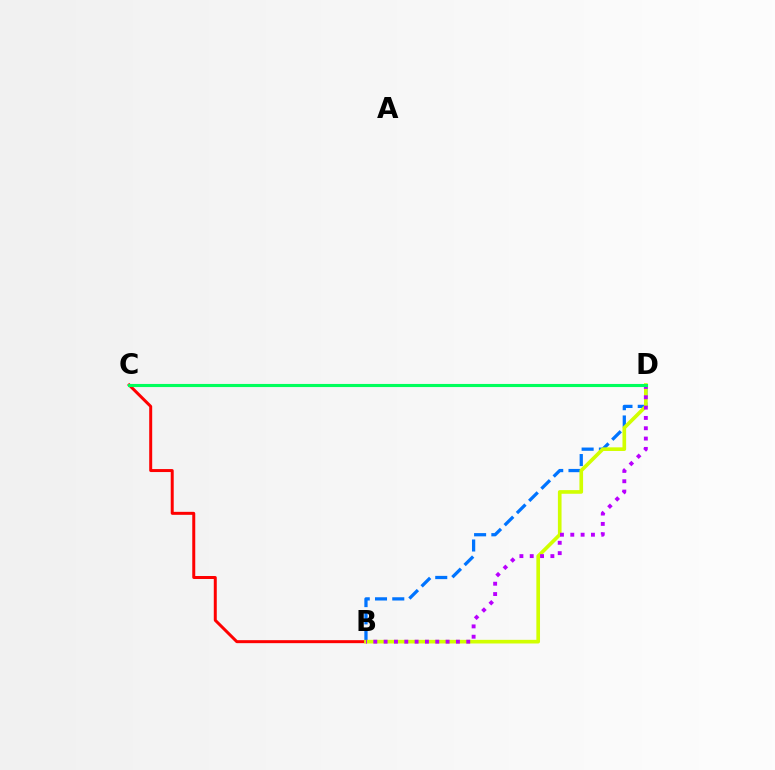{('B', 'D'): [{'color': '#0074ff', 'line_style': 'dashed', 'thickness': 2.35}, {'color': '#d1ff00', 'line_style': 'solid', 'thickness': 2.62}, {'color': '#b900ff', 'line_style': 'dotted', 'thickness': 2.81}], ('B', 'C'): [{'color': '#ff0000', 'line_style': 'solid', 'thickness': 2.15}], ('C', 'D'): [{'color': '#00ff5c', 'line_style': 'solid', 'thickness': 2.24}]}